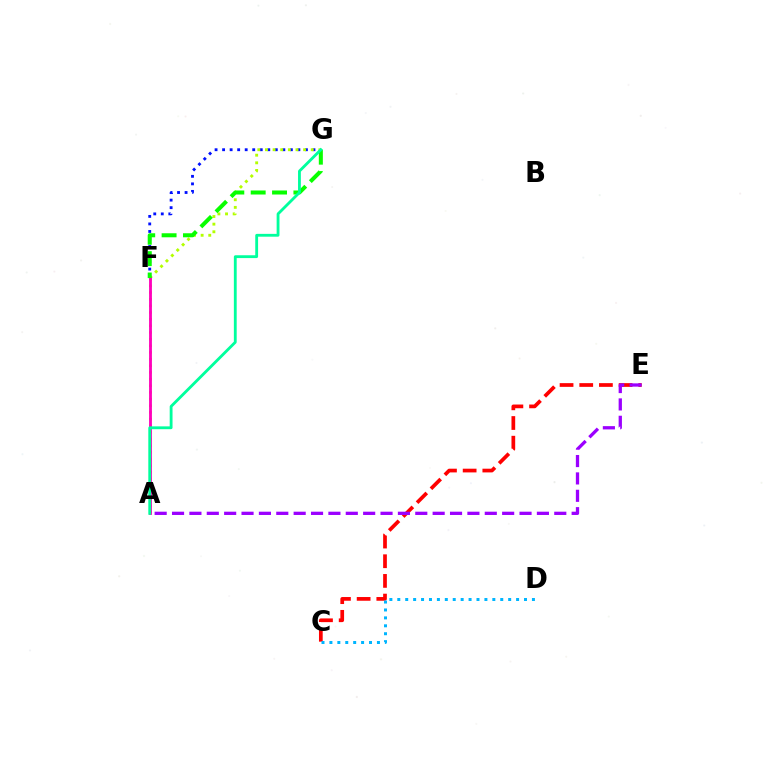{('F', 'G'): [{'color': '#0010ff', 'line_style': 'dotted', 'thickness': 2.05}, {'color': '#b3ff00', 'line_style': 'dotted', 'thickness': 2.07}, {'color': '#08ff00', 'line_style': 'dashed', 'thickness': 2.9}], ('C', 'E'): [{'color': '#ff0000', 'line_style': 'dashed', 'thickness': 2.67}], ('A', 'E'): [{'color': '#9b00ff', 'line_style': 'dashed', 'thickness': 2.36}], ('A', 'F'): [{'color': '#ffa500', 'line_style': 'dotted', 'thickness': 1.81}, {'color': '#ff00bd', 'line_style': 'solid', 'thickness': 2.03}], ('C', 'D'): [{'color': '#00b5ff', 'line_style': 'dotted', 'thickness': 2.15}], ('A', 'G'): [{'color': '#00ff9d', 'line_style': 'solid', 'thickness': 2.04}]}